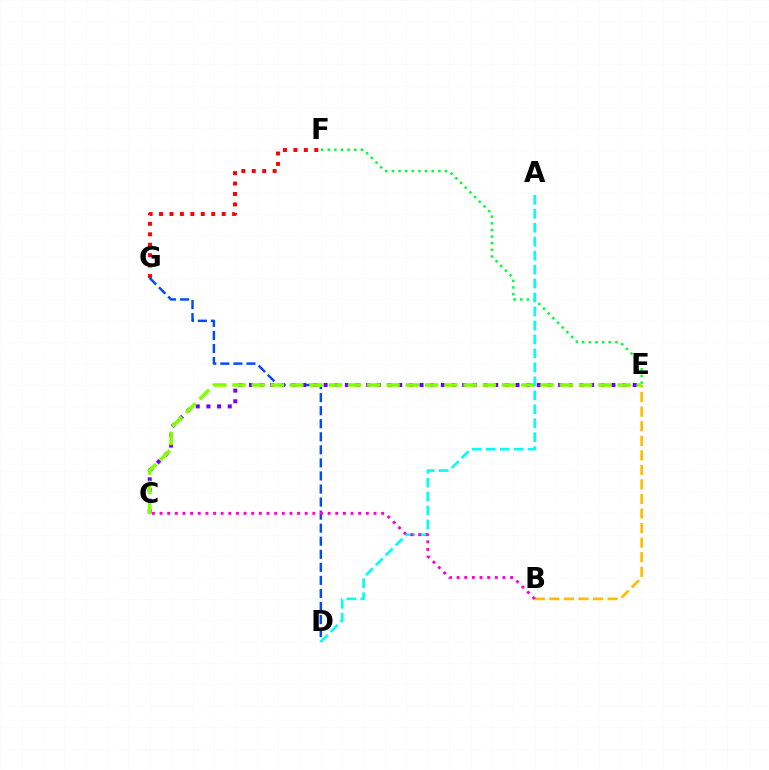{('D', 'G'): [{'color': '#004bff', 'line_style': 'dashed', 'thickness': 1.77}], ('E', 'F'): [{'color': '#00ff39', 'line_style': 'dotted', 'thickness': 1.8}], ('C', 'E'): [{'color': '#7200ff', 'line_style': 'dotted', 'thickness': 2.9}, {'color': '#84ff00', 'line_style': 'dashed', 'thickness': 2.62}], ('F', 'G'): [{'color': '#ff0000', 'line_style': 'dotted', 'thickness': 2.84}], ('B', 'E'): [{'color': '#ffbd00', 'line_style': 'dashed', 'thickness': 1.98}], ('A', 'D'): [{'color': '#00fff6', 'line_style': 'dashed', 'thickness': 1.9}], ('B', 'C'): [{'color': '#ff00cf', 'line_style': 'dotted', 'thickness': 2.08}]}